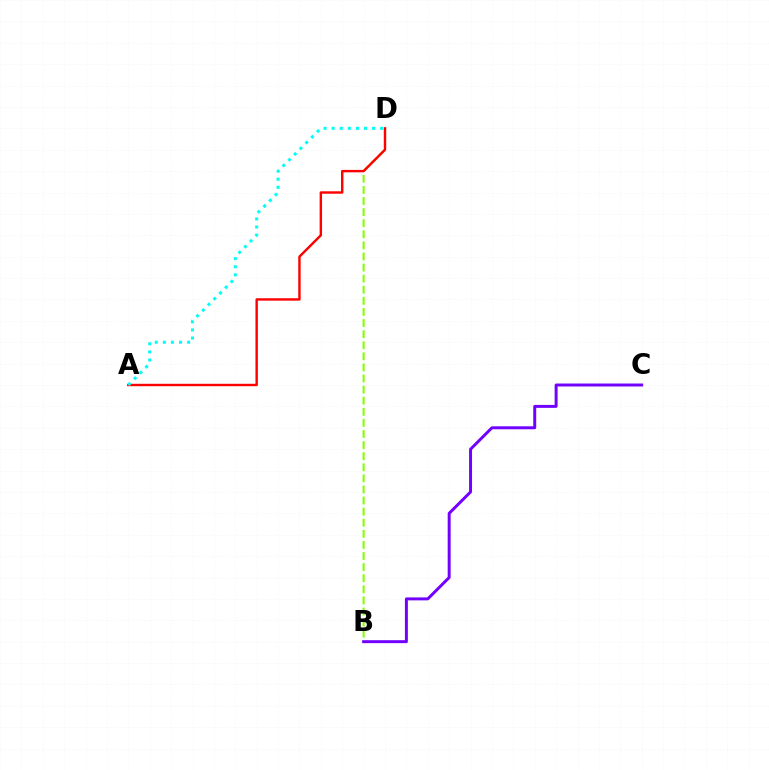{('B', 'D'): [{'color': '#84ff00', 'line_style': 'dashed', 'thickness': 1.51}], ('B', 'C'): [{'color': '#7200ff', 'line_style': 'solid', 'thickness': 2.13}], ('A', 'D'): [{'color': '#ff0000', 'line_style': 'solid', 'thickness': 1.74}, {'color': '#00fff6', 'line_style': 'dotted', 'thickness': 2.2}]}